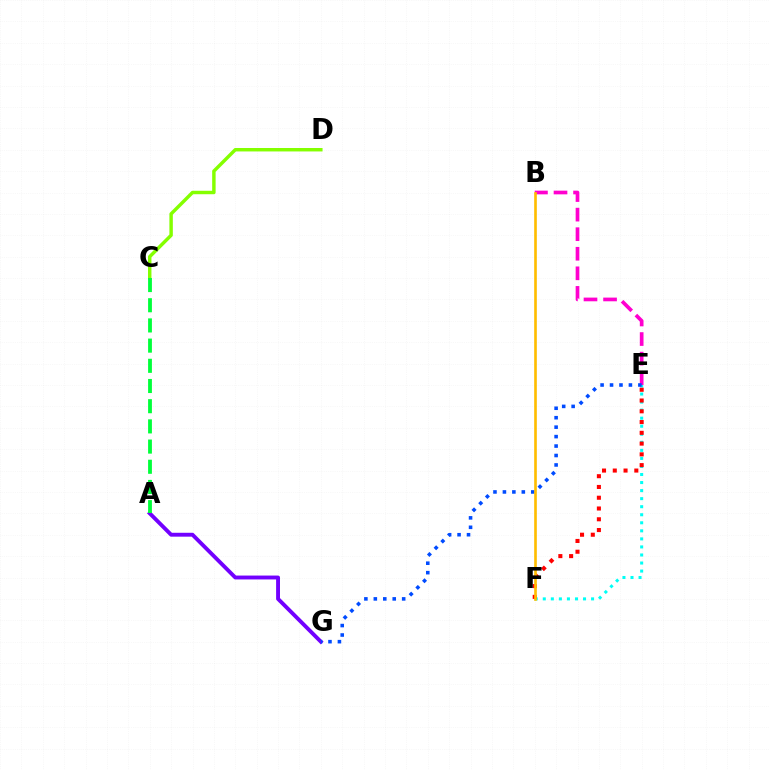{('A', 'G'): [{'color': '#7200ff', 'line_style': 'solid', 'thickness': 2.8}], ('B', 'E'): [{'color': '#ff00cf', 'line_style': 'dashed', 'thickness': 2.66}], ('C', 'D'): [{'color': '#84ff00', 'line_style': 'solid', 'thickness': 2.48}], ('E', 'F'): [{'color': '#00fff6', 'line_style': 'dotted', 'thickness': 2.19}, {'color': '#ff0000', 'line_style': 'dotted', 'thickness': 2.93}], ('E', 'G'): [{'color': '#004bff', 'line_style': 'dotted', 'thickness': 2.57}], ('B', 'F'): [{'color': '#ffbd00', 'line_style': 'solid', 'thickness': 1.9}], ('A', 'C'): [{'color': '#00ff39', 'line_style': 'dashed', 'thickness': 2.74}]}